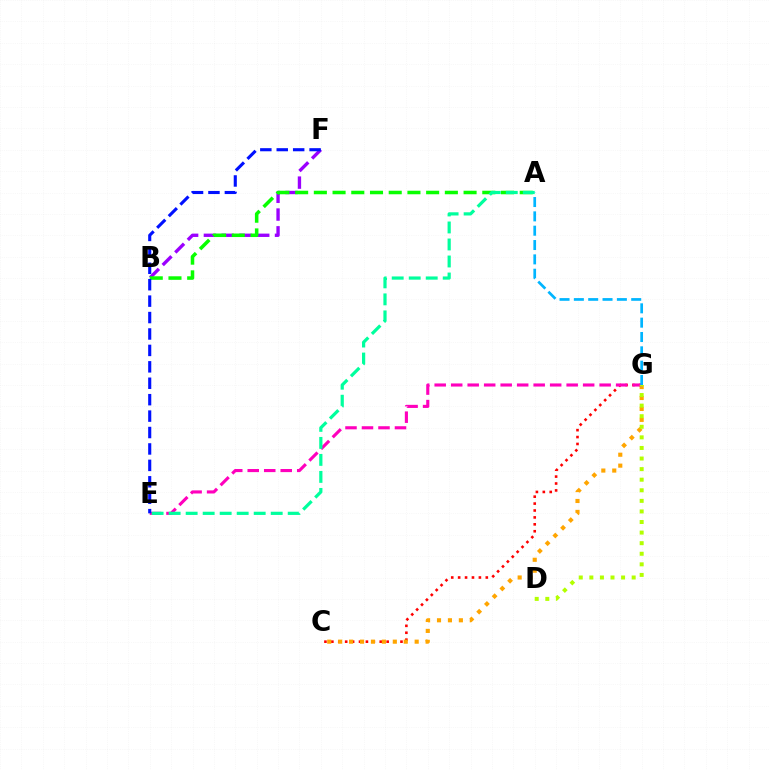{('C', 'G'): [{'color': '#ff0000', 'line_style': 'dotted', 'thickness': 1.88}, {'color': '#ffa500', 'line_style': 'dotted', 'thickness': 2.97}], ('B', 'F'): [{'color': '#9b00ff', 'line_style': 'dashed', 'thickness': 2.41}], ('A', 'B'): [{'color': '#08ff00', 'line_style': 'dashed', 'thickness': 2.54}], ('E', 'G'): [{'color': '#ff00bd', 'line_style': 'dashed', 'thickness': 2.24}], ('A', 'E'): [{'color': '#00ff9d', 'line_style': 'dashed', 'thickness': 2.31}], ('A', 'G'): [{'color': '#00b5ff', 'line_style': 'dashed', 'thickness': 1.95}], ('E', 'F'): [{'color': '#0010ff', 'line_style': 'dashed', 'thickness': 2.23}], ('D', 'G'): [{'color': '#b3ff00', 'line_style': 'dotted', 'thickness': 2.87}]}